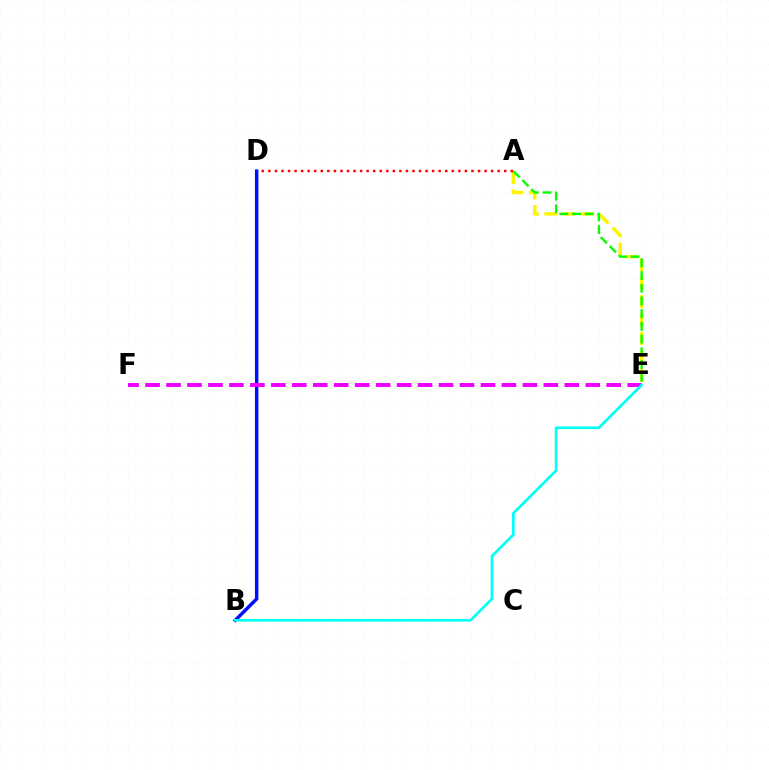{('B', 'D'): [{'color': '#0010ff', 'line_style': 'solid', 'thickness': 2.5}], ('E', 'F'): [{'color': '#ee00ff', 'line_style': 'dashed', 'thickness': 2.85}], ('A', 'E'): [{'color': '#fcf500', 'line_style': 'dashed', 'thickness': 2.51}, {'color': '#08ff00', 'line_style': 'dashed', 'thickness': 1.73}], ('B', 'E'): [{'color': '#00fff6', 'line_style': 'solid', 'thickness': 1.91}], ('A', 'D'): [{'color': '#ff0000', 'line_style': 'dotted', 'thickness': 1.78}]}